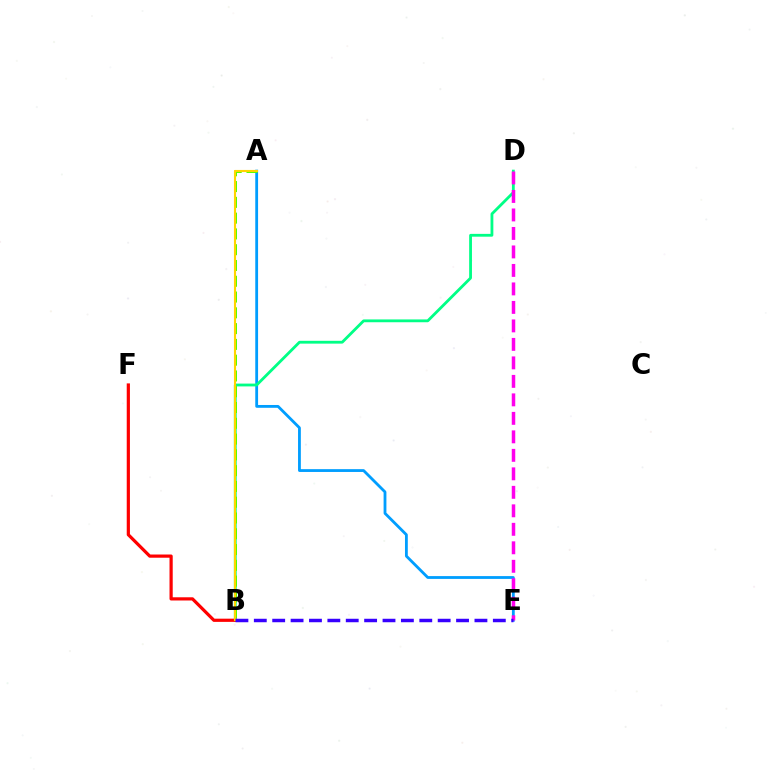{('A', 'E'): [{'color': '#009eff', 'line_style': 'solid', 'thickness': 2.03}], ('B', 'D'): [{'color': '#00ff86', 'line_style': 'solid', 'thickness': 2.02}], ('D', 'E'): [{'color': '#ff00ed', 'line_style': 'dashed', 'thickness': 2.51}], ('A', 'B'): [{'color': '#4fff00', 'line_style': 'dashed', 'thickness': 2.14}, {'color': '#ffd500', 'line_style': 'solid', 'thickness': 1.52}], ('B', 'F'): [{'color': '#ff0000', 'line_style': 'solid', 'thickness': 2.31}], ('B', 'E'): [{'color': '#3700ff', 'line_style': 'dashed', 'thickness': 2.5}]}